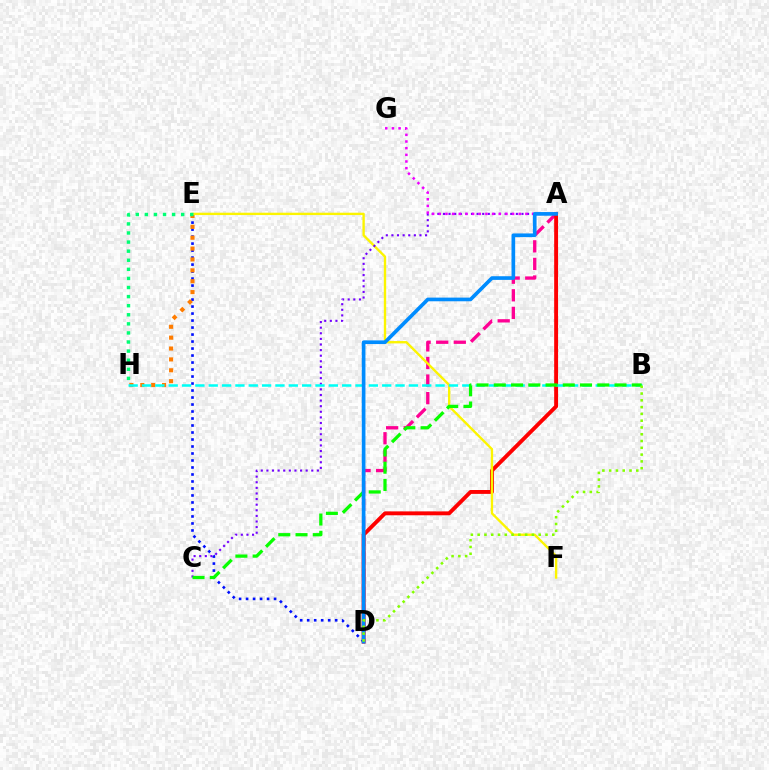{('A', 'D'): [{'color': '#ff0094', 'line_style': 'dashed', 'thickness': 2.39}, {'color': '#ff0000', 'line_style': 'solid', 'thickness': 2.8}, {'color': '#008cff', 'line_style': 'solid', 'thickness': 2.64}], ('D', 'E'): [{'color': '#0010ff', 'line_style': 'dotted', 'thickness': 1.9}], ('E', 'H'): [{'color': '#ff7c00', 'line_style': 'dotted', 'thickness': 2.96}, {'color': '#00ff74', 'line_style': 'dotted', 'thickness': 2.47}], ('E', 'F'): [{'color': '#fcf500', 'line_style': 'solid', 'thickness': 1.7}], ('A', 'C'): [{'color': '#7200ff', 'line_style': 'dotted', 'thickness': 1.52}], ('B', 'H'): [{'color': '#00fff6', 'line_style': 'dashed', 'thickness': 1.81}], ('A', 'G'): [{'color': '#ee00ff', 'line_style': 'dotted', 'thickness': 1.81}], ('B', 'C'): [{'color': '#08ff00', 'line_style': 'dashed', 'thickness': 2.34}], ('B', 'D'): [{'color': '#84ff00', 'line_style': 'dotted', 'thickness': 1.84}]}